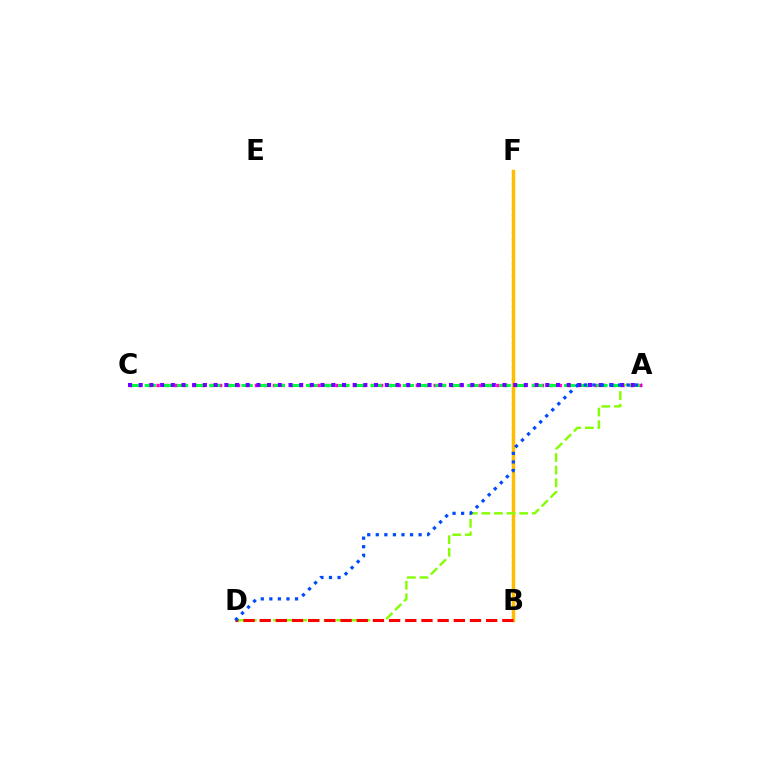{('B', 'F'): [{'color': '#00fff6', 'line_style': 'dotted', 'thickness': 1.66}, {'color': '#ffbd00', 'line_style': 'solid', 'thickness': 2.47}], ('A', 'C'): [{'color': '#ff00cf', 'line_style': 'dotted', 'thickness': 2.43}, {'color': '#00ff39', 'line_style': 'dashed', 'thickness': 2.19}, {'color': '#7200ff', 'line_style': 'dotted', 'thickness': 2.91}], ('A', 'D'): [{'color': '#84ff00', 'line_style': 'dashed', 'thickness': 1.71}, {'color': '#004bff', 'line_style': 'dotted', 'thickness': 2.33}], ('B', 'D'): [{'color': '#ff0000', 'line_style': 'dashed', 'thickness': 2.2}]}